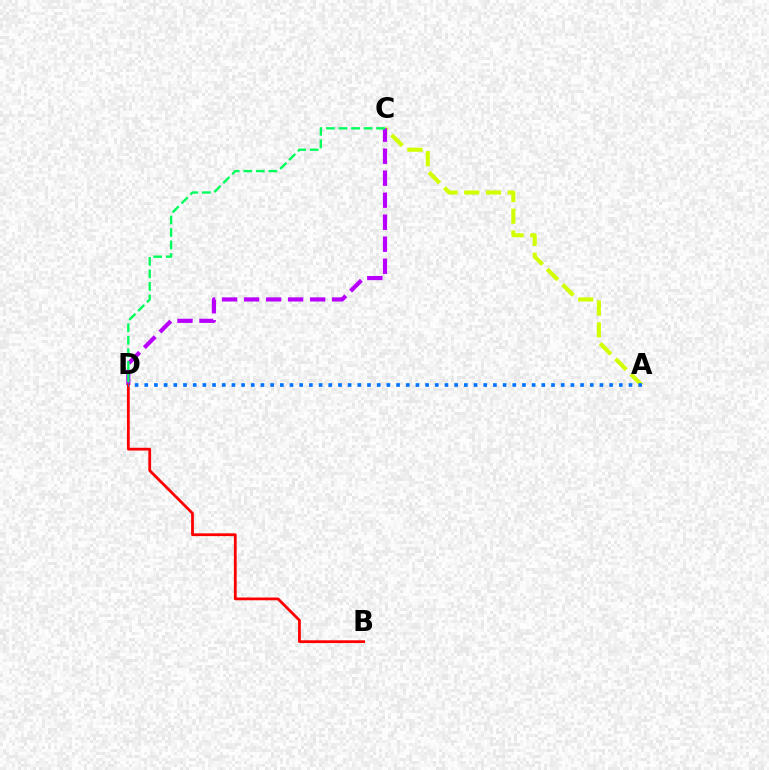{('A', 'C'): [{'color': '#d1ff00', 'line_style': 'dashed', 'thickness': 2.96}], ('C', 'D'): [{'color': '#b900ff', 'line_style': 'dashed', 'thickness': 2.99}, {'color': '#00ff5c', 'line_style': 'dashed', 'thickness': 1.7}], ('B', 'D'): [{'color': '#ff0000', 'line_style': 'solid', 'thickness': 1.99}], ('A', 'D'): [{'color': '#0074ff', 'line_style': 'dotted', 'thickness': 2.63}]}